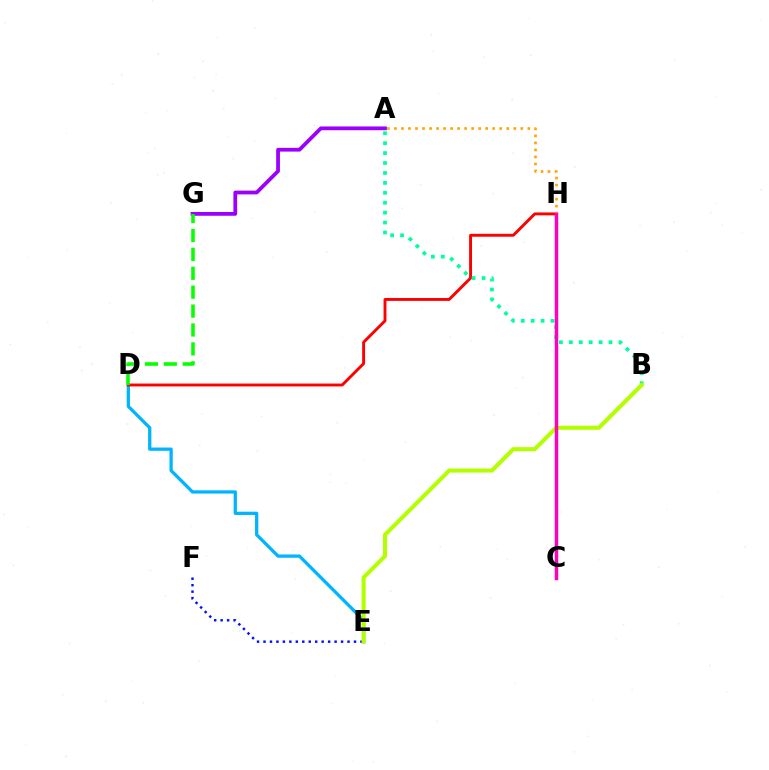{('A', 'G'): [{'color': '#9b00ff', 'line_style': 'solid', 'thickness': 2.71}], ('D', 'E'): [{'color': '#00b5ff', 'line_style': 'solid', 'thickness': 2.35}], ('D', 'H'): [{'color': '#ff0000', 'line_style': 'solid', 'thickness': 2.09}], ('E', 'F'): [{'color': '#0010ff', 'line_style': 'dotted', 'thickness': 1.76}], ('A', 'B'): [{'color': '#00ff9d', 'line_style': 'dotted', 'thickness': 2.7}], ('A', 'H'): [{'color': '#ffa500', 'line_style': 'dotted', 'thickness': 1.91}], ('B', 'E'): [{'color': '#b3ff00', 'line_style': 'solid', 'thickness': 2.92}], ('D', 'G'): [{'color': '#08ff00', 'line_style': 'dashed', 'thickness': 2.57}], ('C', 'H'): [{'color': '#ff00bd', 'line_style': 'solid', 'thickness': 2.51}]}